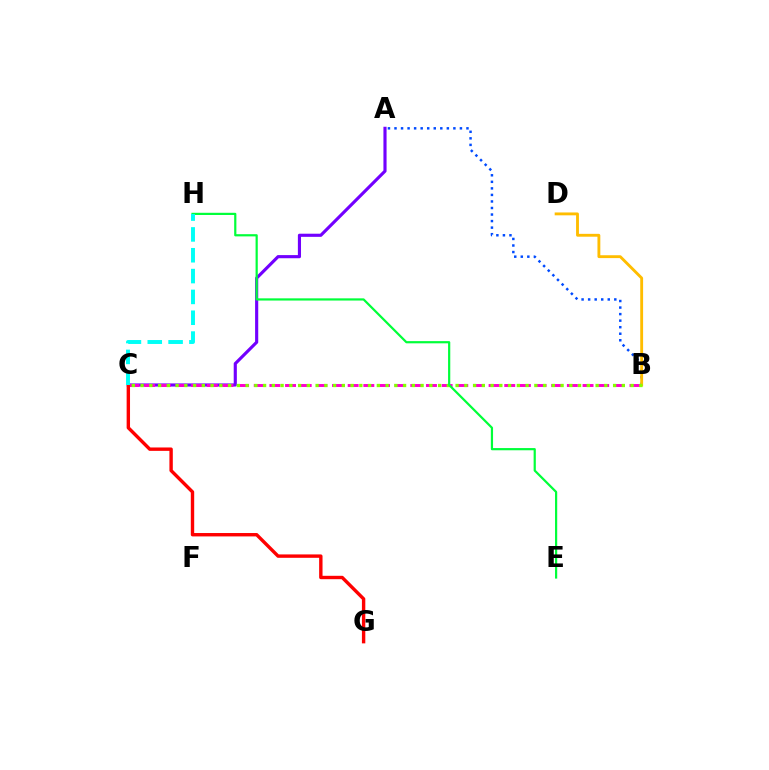{('A', 'C'): [{'color': '#7200ff', 'line_style': 'solid', 'thickness': 2.26}], ('B', 'C'): [{'color': '#ff00cf', 'line_style': 'dashed', 'thickness': 2.13}, {'color': '#84ff00', 'line_style': 'dotted', 'thickness': 2.38}], ('A', 'B'): [{'color': '#004bff', 'line_style': 'dotted', 'thickness': 1.78}], ('B', 'D'): [{'color': '#ffbd00', 'line_style': 'solid', 'thickness': 2.06}], ('C', 'G'): [{'color': '#ff0000', 'line_style': 'solid', 'thickness': 2.44}], ('E', 'H'): [{'color': '#00ff39', 'line_style': 'solid', 'thickness': 1.59}], ('C', 'H'): [{'color': '#00fff6', 'line_style': 'dashed', 'thickness': 2.83}]}